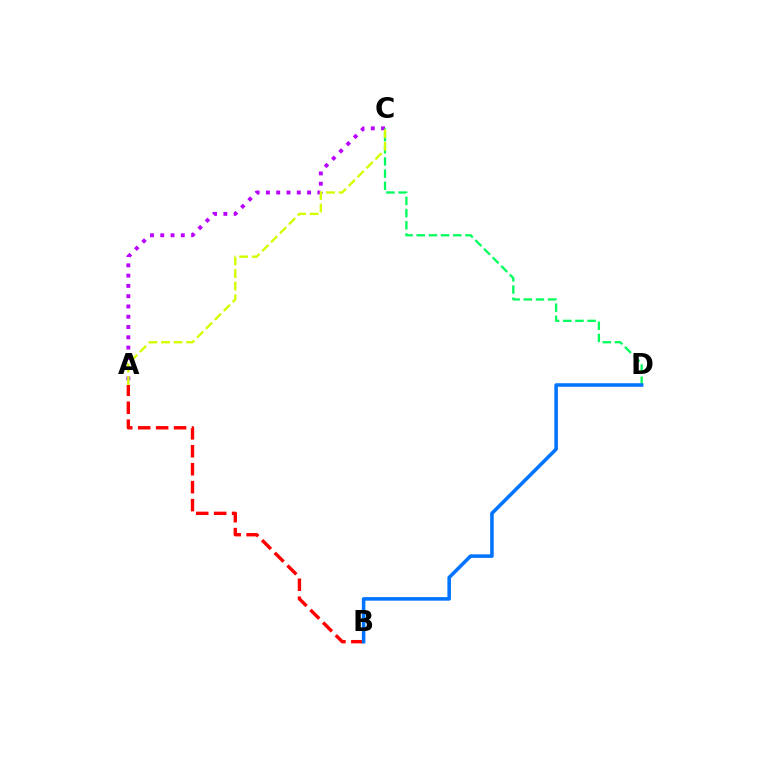{('A', 'C'): [{'color': '#b900ff', 'line_style': 'dotted', 'thickness': 2.79}, {'color': '#d1ff00', 'line_style': 'dashed', 'thickness': 1.71}], ('C', 'D'): [{'color': '#00ff5c', 'line_style': 'dashed', 'thickness': 1.65}], ('A', 'B'): [{'color': '#ff0000', 'line_style': 'dashed', 'thickness': 2.44}], ('B', 'D'): [{'color': '#0074ff', 'line_style': 'solid', 'thickness': 2.56}]}